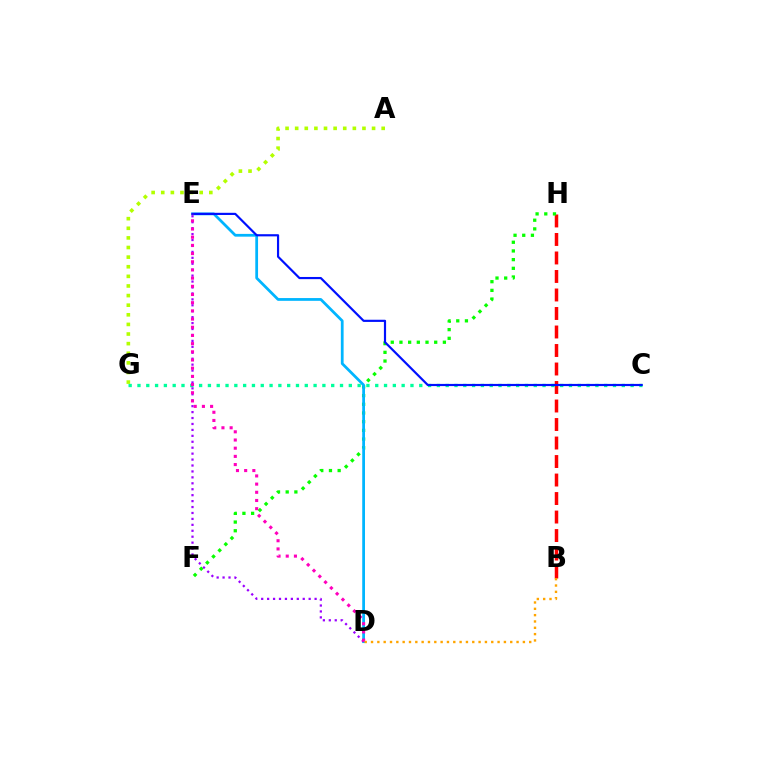{('B', 'H'): [{'color': '#ff0000', 'line_style': 'dashed', 'thickness': 2.51}], ('F', 'H'): [{'color': '#08ff00', 'line_style': 'dotted', 'thickness': 2.36}], ('D', 'E'): [{'color': '#00b5ff', 'line_style': 'solid', 'thickness': 1.99}, {'color': '#9b00ff', 'line_style': 'dotted', 'thickness': 1.61}, {'color': '#ff00bd', 'line_style': 'dotted', 'thickness': 2.22}], ('C', 'G'): [{'color': '#00ff9d', 'line_style': 'dotted', 'thickness': 2.39}], ('C', 'E'): [{'color': '#0010ff', 'line_style': 'solid', 'thickness': 1.57}], ('A', 'G'): [{'color': '#b3ff00', 'line_style': 'dotted', 'thickness': 2.61}], ('B', 'D'): [{'color': '#ffa500', 'line_style': 'dotted', 'thickness': 1.72}]}